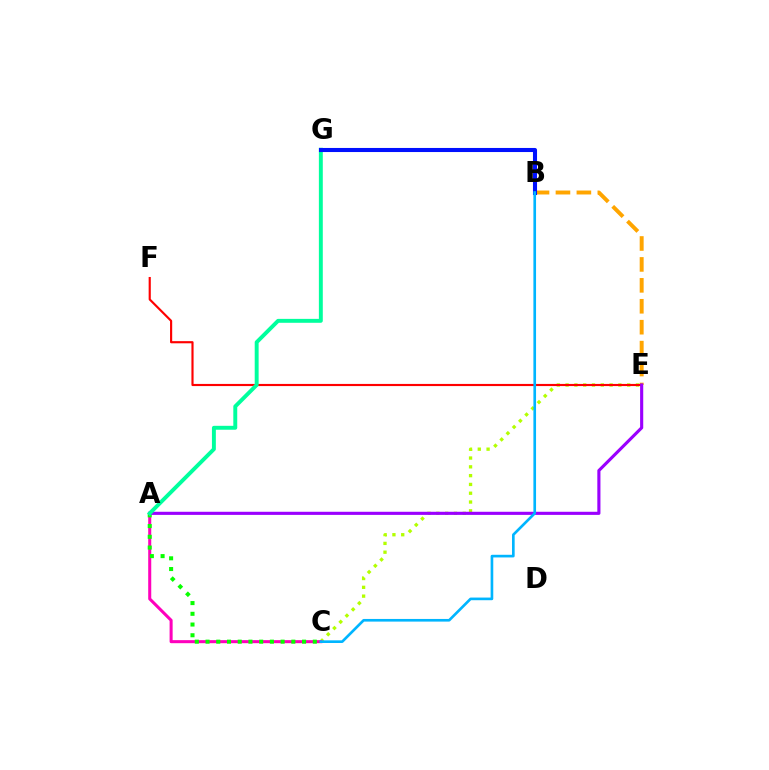{('C', 'E'): [{'color': '#b3ff00', 'line_style': 'dotted', 'thickness': 2.39}], ('A', 'C'): [{'color': '#ff00bd', 'line_style': 'solid', 'thickness': 2.19}, {'color': '#08ff00', 'line_style': 'dotted', 'thickness': 2.91}], ('B', 'E'): [{'color': '#ffa500', 'line_style': 'dashed', 'thickness': 2.84}], ('E', 'F'): [{'color': '#ff0000', 'line_style': 'solid', 'thickness': 1.55}], ('A', 'E'): [{'color': '#9b00ff', 'line_style': 'solid', 'thickness': 2.24}], ('A', 'G'): [{'color': '#00ff9d', 'line_style': 'solid', 'thickness': 2.82}], ('B', 'G'): [{'color': '#0010ff', 'line_style': 'solid', 'thickness': 2.94}], ('B', 'C'): [{'color': '#00b5ff', 'line_style': 'solid', 'thickness': 1.91}]}